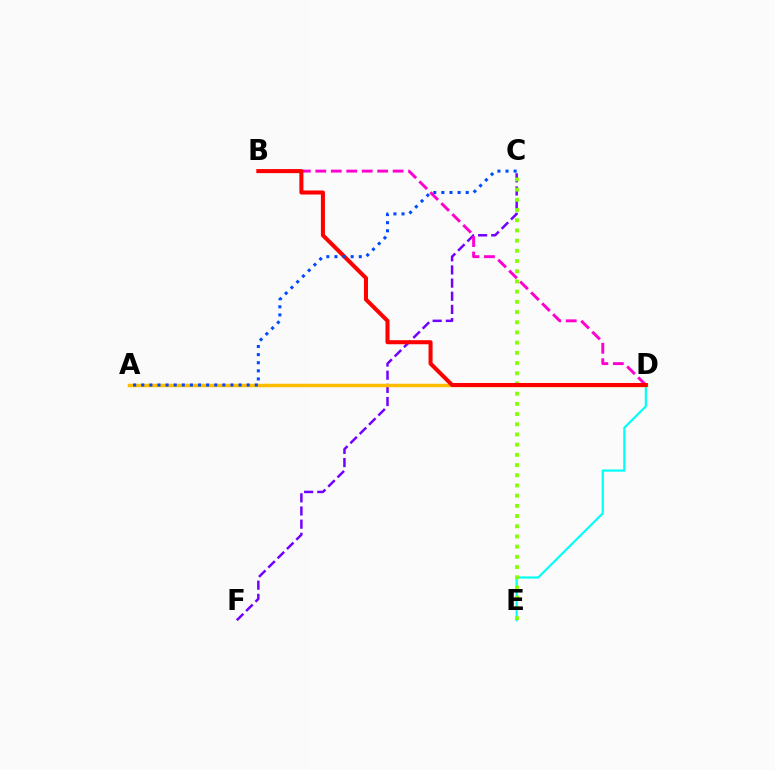{('C', 'F'): [{'color': '#7200ff', 'line_style': 'dashed', 'thickness': 1.79}], ('D', 'E'): [{'color': '#00fff6', 'line_style': 'solid', 'thickness': 1.56}], ('A', 'D'): [{'color': '#00ff39', 'line_style': 'solid', 'thickness': 2.1}, {'color': '#ffbd00', 'line_style': 'solid', 'thickness': 2.51}], ('B', 'D'): [{'color': '#ff00cf', 'line_style': 'dashed', 'thickness': 2.1}, {'color': '#ff0000', 'line_style': 'solid', 'thickness': 2.91}], ('C', 'E'): [{'color': '#84ff00', 'line_style': 'dotted', 'thickness': 2.77}], ('A', 'C'): [{'color': '#004bff', 'line_style': 'dotted', 'thickness': 2.2}]}